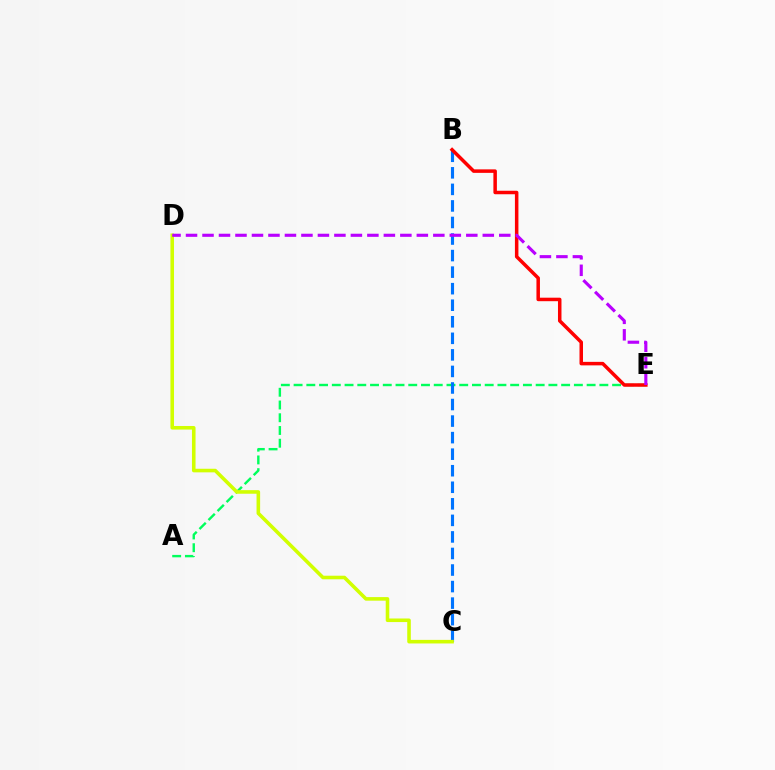{('A', 'E'): [{'color': '#00ff5c', 'line_style': 'dashed', 'thickness': 1.73}], ('B', 'C'): [{'color': '#0074ff', 'line_style': 'dashed', 'thickness': 2.25}], ('B', 'E'): [{'color': '#ff0000', 'line_style': 'solid', 'thickness': 2.52}], ('C', 'D'): [{'color': '#d1ff00', 'line_style': 'solid', 'thickness': 2.58}], ('D', 'E'): [{'color': '#b900ff', 'line_style': 'dashed', 'thickness': 2.24}]}